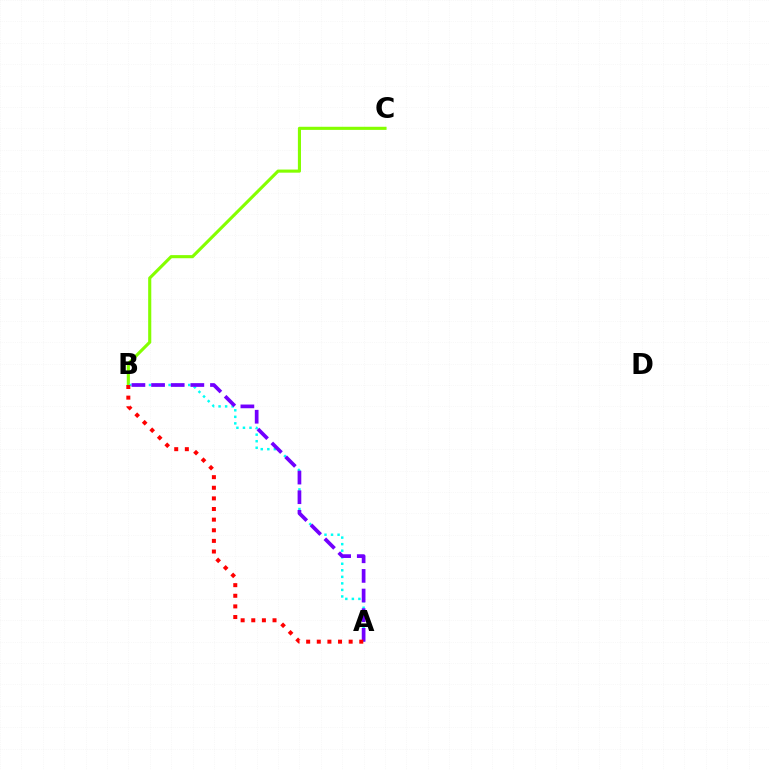{('B', 'C'): [{'color': '#84ff00', 'line_style': 'solid', 'thickness': 2.24}], ('A', 'B'): [{'color': '#00fff6', 'line_style': 'dotted', 'thickness': 1.78}, {'color': '#7200ff', 'line_style': 'dashed', 'thickness': 2.67}, {'color': '#ff0000', 'line_style': 'dotted', 'thickness': 2.89}]}